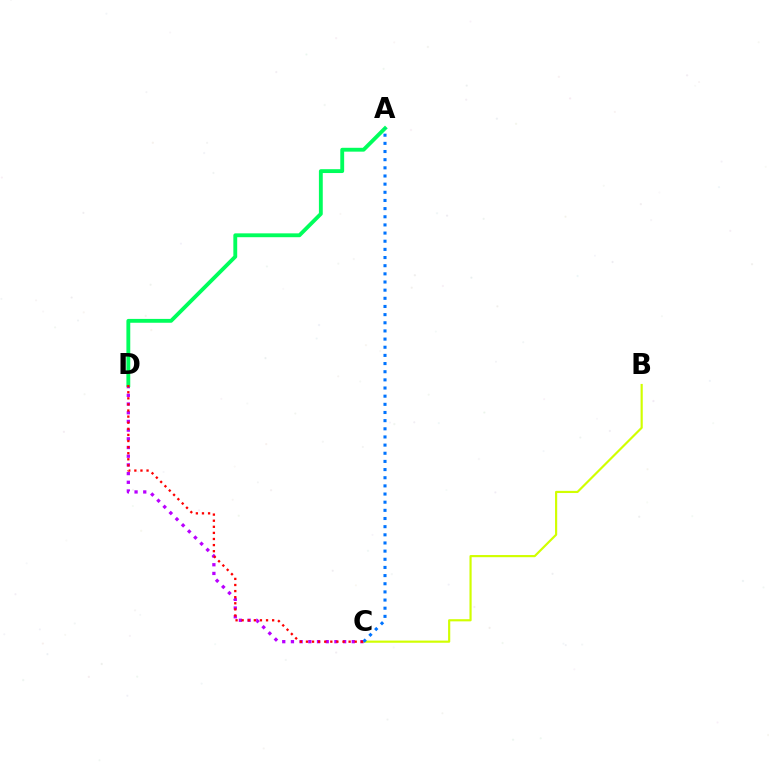{('B', 'C'): [{'color': '#d1ff00', 'line_style': 'solid', 'thickness': 1.56}], ('C', 'D'): [{'color': '#b900ff', 'line_style': 'dotted', 'thickness': 2.36}, {'color': '#ff0000', 'line_style': 'dotted', 'thickness': 1.66}], ('A', 'D'): [{'color': '#00ff5c', 'line_style': 'solid', 'thickness': 2.77}], ('A', 'C'): [{'color': '#0074ff', 'line_style': 'dotted', 'thickness': 2.22}]}